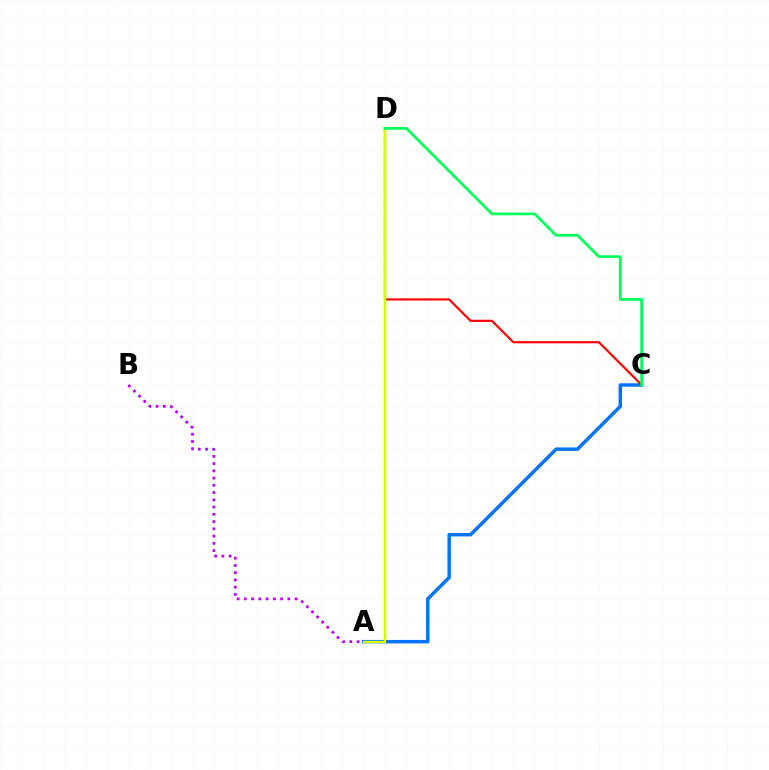{('A', 'B'): [{'color': '#b900ff', 'line_style': 'dotted', 'thickness': 1.97}], ('A', 'C'): [{'color': '#0074ff', 'line_style': 'solid', 'thickness': 2.49}], ('C', 'D'): [{'color': '#ff0000', 'line_style': 'solid', 'thickness': 1.57}, {'color': '#00ff5c', 'line_style': 'solid', 'thickness': 1.98}], ('A', 'D'): [{'color': '#d1ff00', 'line_style': 'solid', 'thickness': 1.79}]}